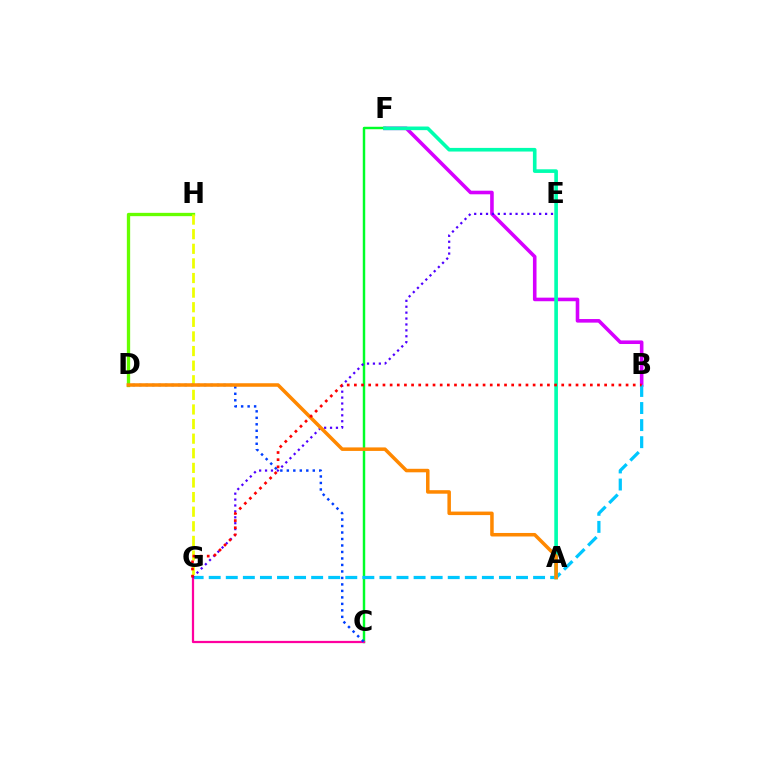{('B', 'F'): [{'color': '#d600ff', 'line_style': 'solid', 'thickness': 2.58}], ('D', 'H'): [{'color': '#66ff00', 'line_style': 'solid', 'thickness': 2.38}], ('C', 'F'): [{'color': '#00ff27', 'line_style': 'solid', 'thickness': 1.76}], ('B', 'G'): [{'color': '#00c7ff', 'line_style': 'dashed', 'thickness': 2.32}, {'color': '#ff0000', 'line_style': 'dotted', 'thickness': 1.94}], ('C', 'G'): [{'color': '#ff00a0', 'line_style': 'solid', 'thickness': 1.61}], ('G', 'H'): [{'color': '#eeff00', 'line_style': 'dashed', 'thickness': 1.98}], ('A', 'F'): [{'color': '#00ffaf', 'line_style': 'solid', 'thickness': 2.62}], ('E', 'G'): [{'color': '#4f00ff', 'line_style': 'dotted', 'thickness': 1.61}], ('C', 'D'): [{'color': '#003fff', 'line_style': 'dotted', 'thickness': 1.76}], ('A', 'D'): [{'color': '#ff8800', 'line_style': 'solid', 'thickness': 2.53}]}